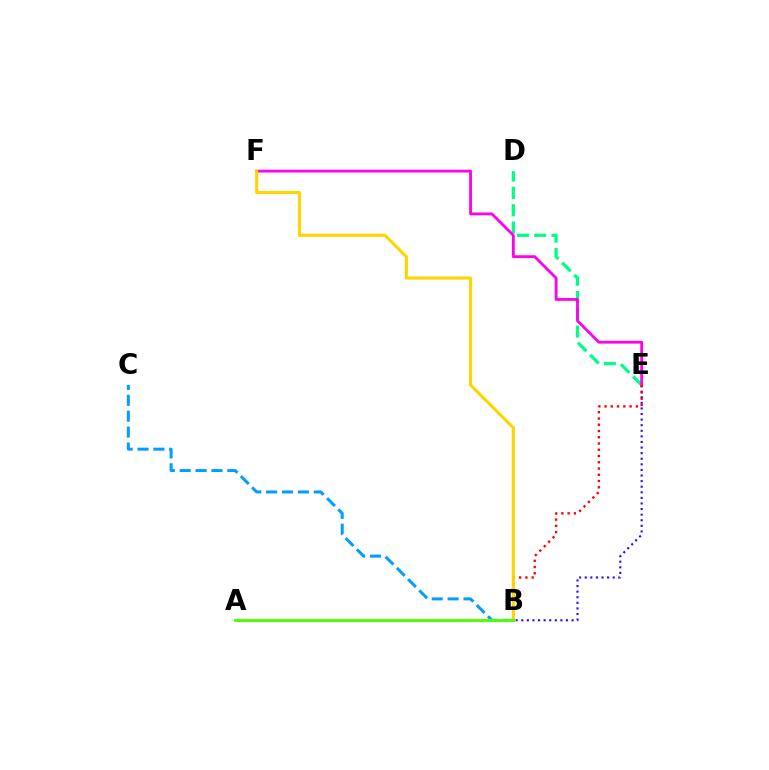{('B', 'E'): [{'color': '#3700ff', 'line_style': 'dotted', 'thickness': 1.52}, {'color': '#ff0000', 'line_style': 'dotted', 'thickness': 1.7}], ('B', 'C'): [{'color': '#009eff', 'line_style': 'dashed', 'thickness': 2.16}], ('D', 'E'): [{'color': '#00ff86', 'line_style': 'dashed', 'thickness': 2.35}], ('E', 'F'): [{'color': '#ff00ed', 'line_style': 'solid', 'thickness': 2.03}], ('B', 'F'): [{'color': '#ffd500', 'line_style': 'solid', 'thickness': 2.24}], ('A', 'B'): [{'color': '#4fff00', 'line_style': 'solid', 'thickness': 2.09}]}